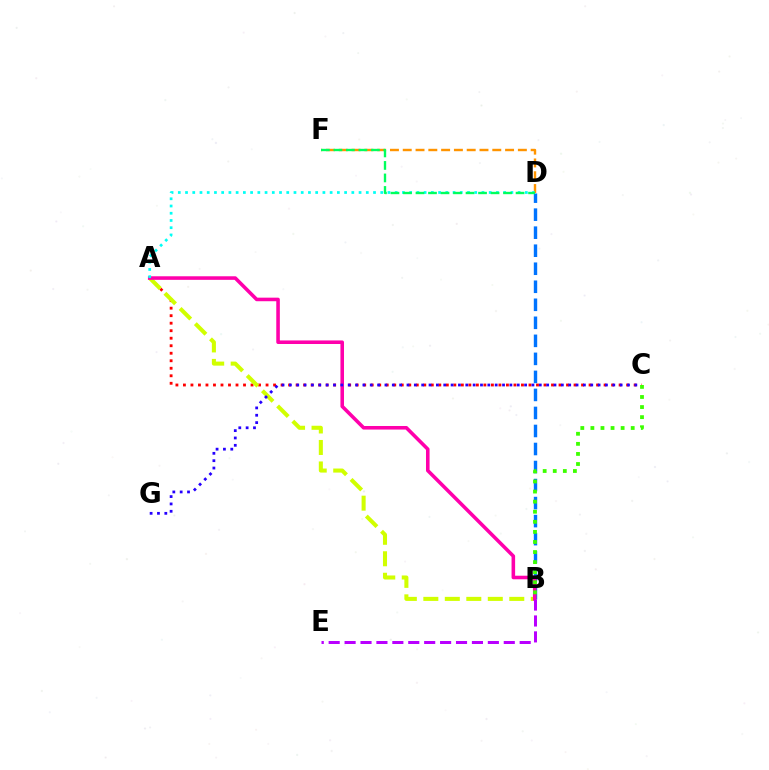{('A', 'C'): [{'color': '#ff0000', 'line_style': 'dotted', 'thickness': 2.04}], ('B', 'D'): [{'color': '#0074ff', 'line_style': 'dashed', 'thickness': 2.45}], ('A', 'B'): [{'color': '#d1ff00', 'line_style': 'dashed', 'thickness': 2.92}, {'color': '#ff00ac', 'line_style': 'solid', 'thickness': 2.57}], ('D', 'F'): [{'color': '#ff9400', 'line_style': 'dashed', 'thickness': 1.74}, {'color': '#00ff5c', 'line_style': 'dashed', 'thickness': 1.7}], ('A', 'D'): [{'color': '#00fff6', 'line_style': 'dotted', 'thickness': 1.96}], ('B', 'C'): [{'color': '#3dff00', 'line_style': 'dotted', 'thickness': 2.74}], ('B', 'E'): [{'color': '#b900ff', 'line_style': 'dashed', 'thickness': 2.16}], ('C', 'G'): [{'color': '#2500ff', 'line_style': 'dotted', 'thickness': 2.0}]}